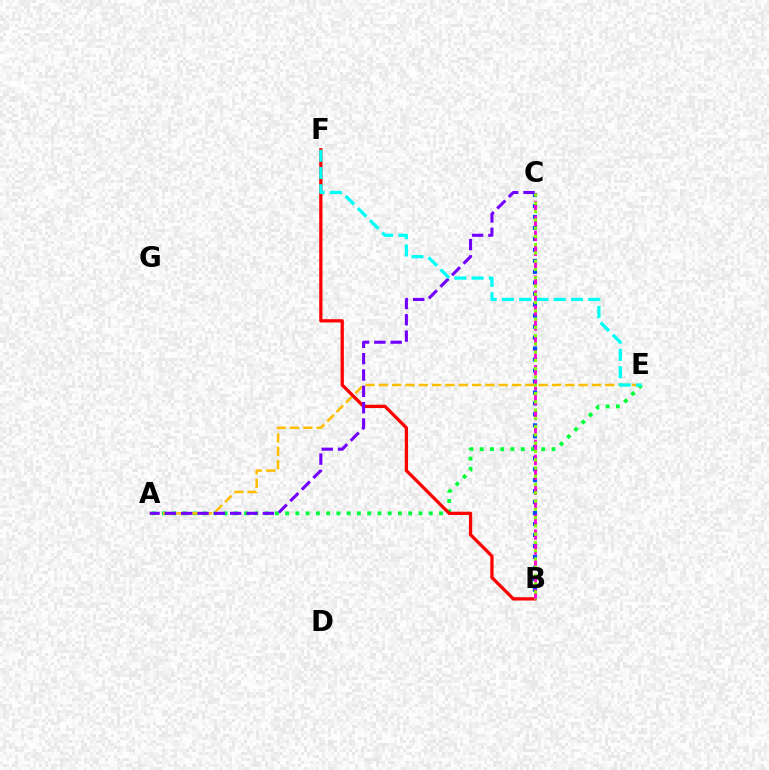{('B', 'C'): [{'color': '#004bff', 'line_style': 'dotted', 'thickness': 2.98}, {'color': '#ff00cf', 'line_style': 'dashed', 'thickness': 2.03}, {'color': '#84ff00', 'line_style': 'dotted', 'thickness': 2.25}], ('A', 'E'): [{'color': '#00ff39', 'line_style': 'dotted', 'thickness': 2.79}, {'color': '#ffbd00', 'line_style': 'dashed', 'thickness': 1.81}], ('B', 'F'): [{'color': '#ff0000', 'line_style': 'solid', 'thickness': 2.35}], ('A', 'C'): [{'color': '#7200ff', 'line_style': 'dashed', 'thickness': 2.22}], ('E', 'F'): [{'color': '#00fff6', 'line_style': 'dashed', 'thickness': 2.34}]}